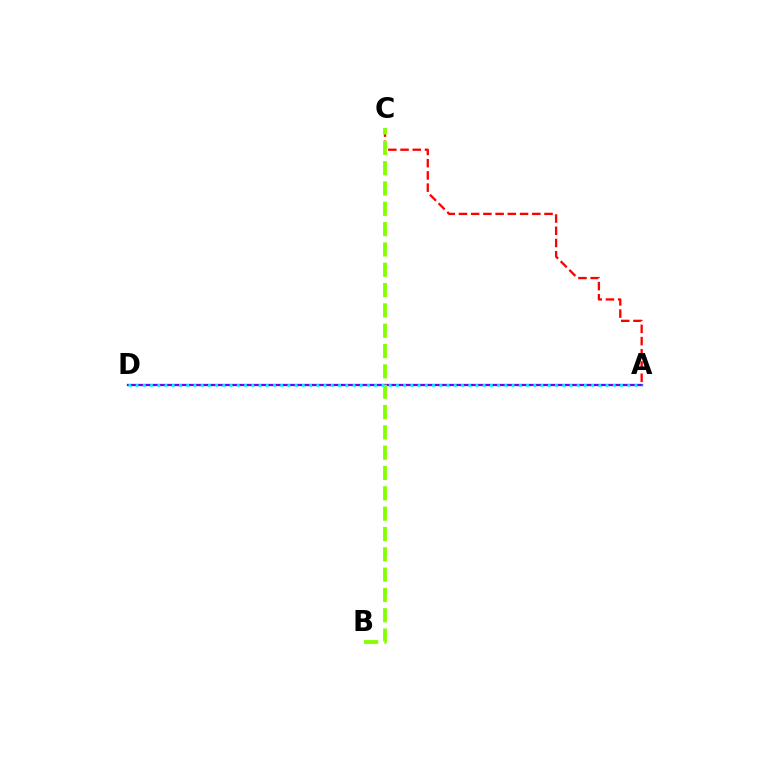{('A', 'C'): [{'color': '#ff0000', 'line_style': 'dashed', 'thickness': 1.66}], ('A', 'D'): [{'color': '#7200ff', 'line_style': 'solid', 'thickness': 1.65}, {'color': '#00fff6', 'line_style': 'dotted', 'thickness': 1.96}], ('B', 'C'): [{'color': '#84ff00', 'line_style': 'dashed', 'thickness': 2.76}]}